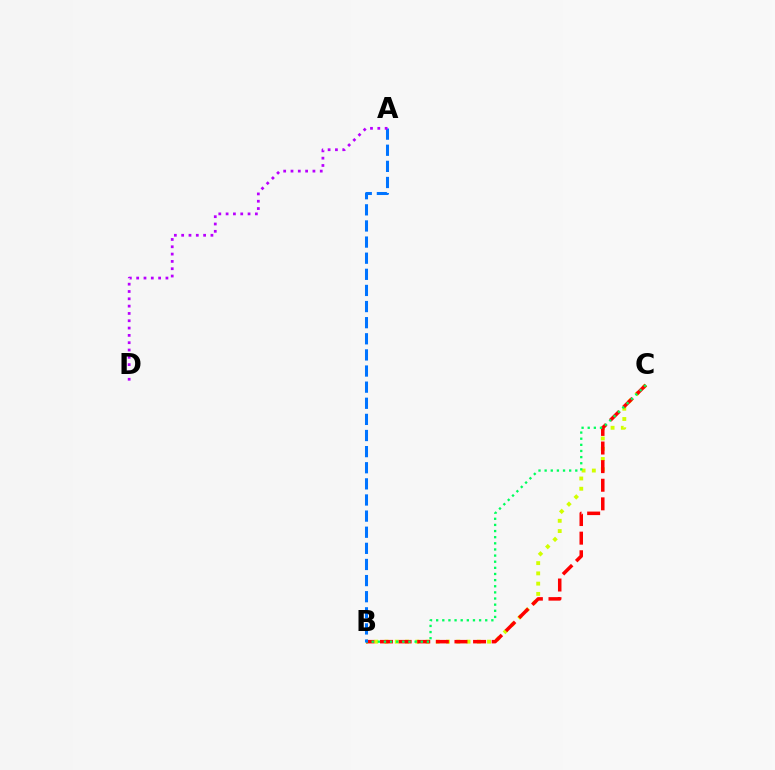{('B', 'C'): [{'color': '#d1ff00', 'line_style': 'dotted', 'thickness': 2.79}, {'color': '#ff0000', 'line_style': 'dashed', 'thickness': 2.53}, {'color': '#00ff5c', 'line_style': 'dotted', 'thickness': 1.67}], ('A', 'B'): [{'color': '#0074ff', 'line_style': 'dashed', 'thickness': 2.19}], ('A', 'D'): [{'color': '#b900ff', 'line_style': 'dotted', 'thickness': 1.99}]}